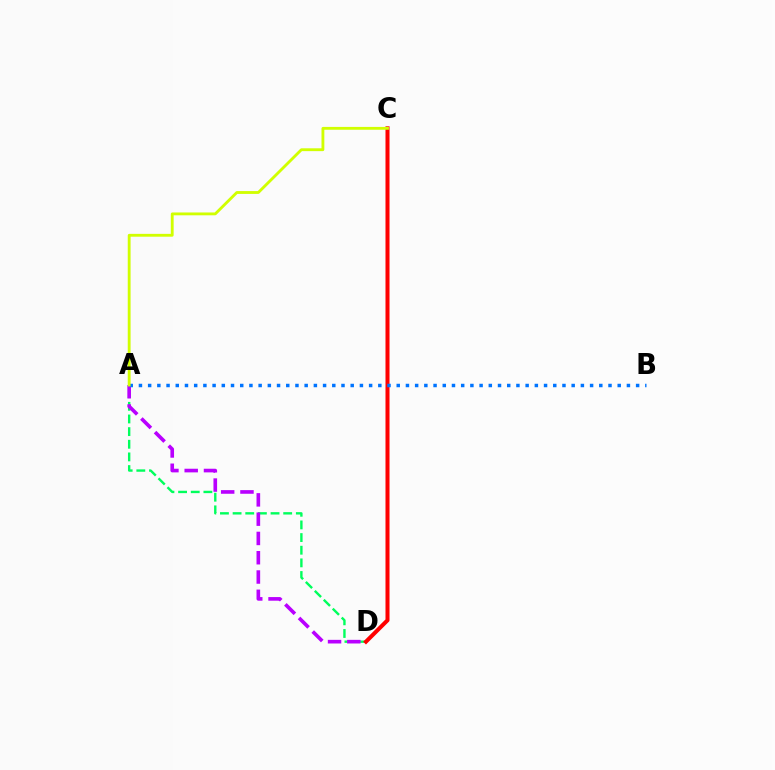{('A', 'D'): [{'color': '#00ff5c', 'line_style': 'dashed', 'thickness': 1.72}, {'color': '#b900ff', 'line_style': 'dashed', 'thickness': 2.62}], ('C', 'D'): [{'color': '#ff0000', 'line_style': 'solid', 'thickness': 2.9}], ('A', 'B'): [{'color': '#0074ff', 'line_style': 'dotted', 'thickness': 2.5}], ('A', 'C'): [{'color': '#d1ff00', 'line_style': 'solid', 'thickness': 2.04}]}